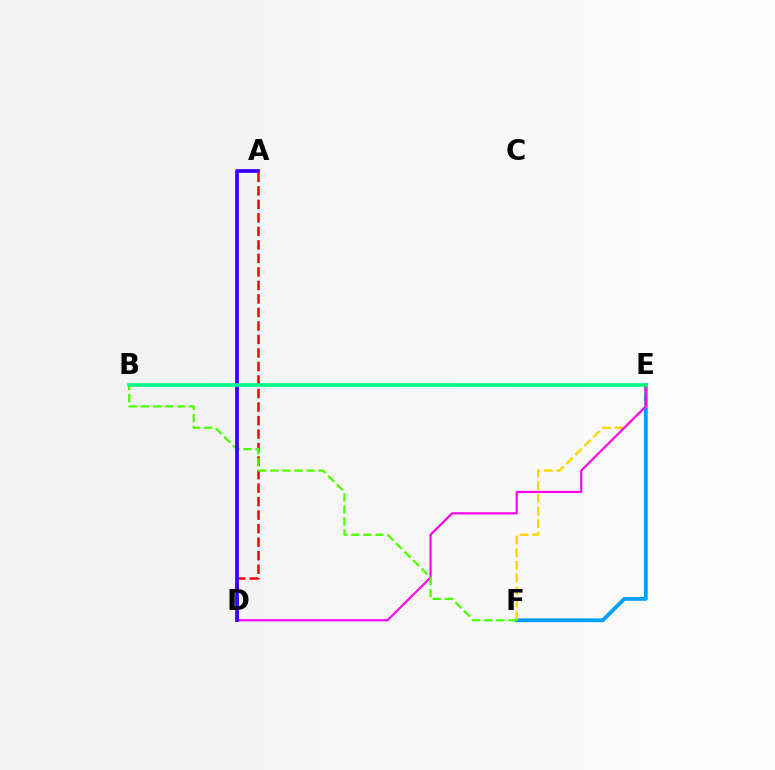{('A', 'D'): [{'color': '#ff0000', 'line_style': 'dashed', 'thickness': 1.84}, {'color': '#3700ff', 'line_style': 'solid', 'thickness': 2.71}], ('E', 'F'): [{'color': '#009eff', 'line_style': 'solid', 'thickness': 2.72}, {'color': '#ffd500', 'line_style': 'dashed', 'thickness': 1.72}], ('D', 'E'): [{'color': '#ff00ed', 'line_style': 'solid', 'thickness': 1.55}], ('B', 'F'): [{'color': '#4fff00', 'line_style': 'dashed', 'thickness': 1.64}], ('B', 'E'): [{'color': '#00ff86', 'line_style': 'solid', 'thickness': 2.59}]}